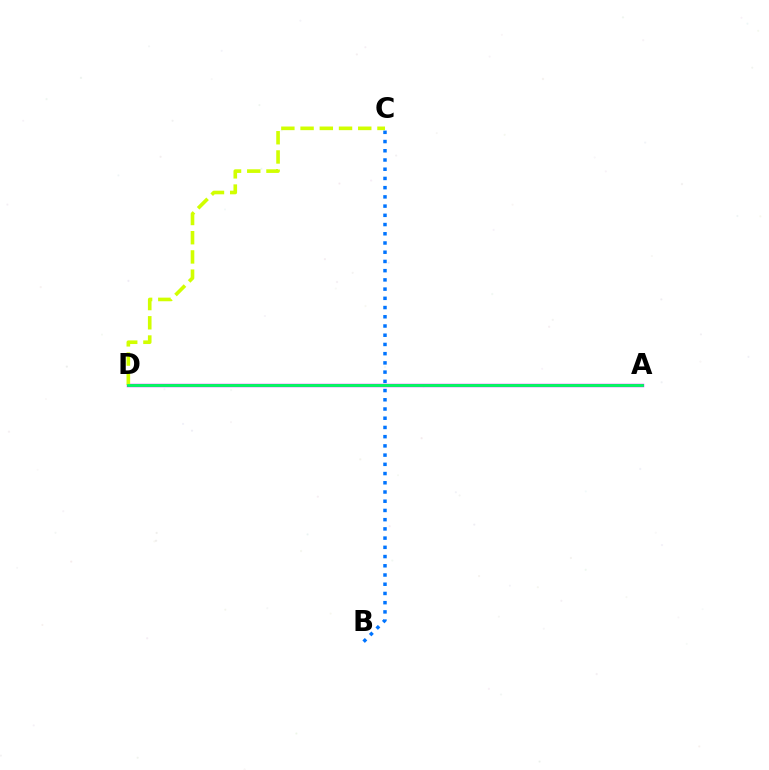{('A', 'D'): [{'color': '#ff0000', 'line_style': 'dotted', 'thickness': 1.92}, {'color': '#b900ff', 'line_style': 'solid', 'thickness': 2.42}, {'color': '#00ff5c', 'line_style': 'solid', 'thickness': 2.02}], ('B', 'C'): [{'color': '#0074ff', 'line_style': 'dotted', 'thickness': 2.51}], ('C', 'D'): [{'color': '#d1ff00', 'line_style': 'dashed', 'thickness': 2.61}]}